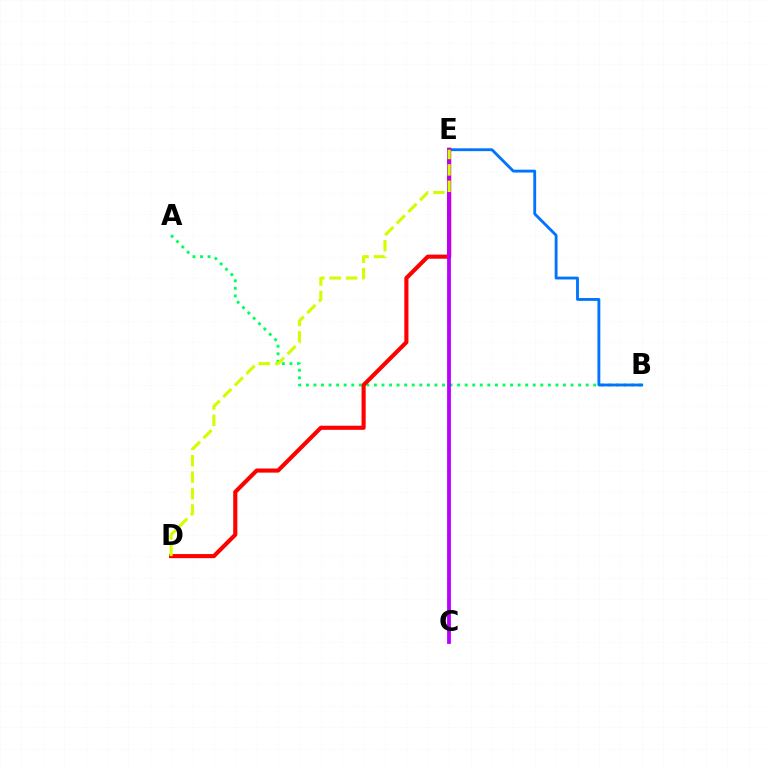{('A', 'B'): [{'color': '#00ff5c', 'line_style': 'dotted', 'thickness': 2.05}], ('B', 'E'): [{'color': '#0074ff', 'line_style': 'solid', 'thickness': 2.05}], ('D', 'E'): [{'color': '#ff0000', 'line_style': 'solid', 'thickness': 2.96}, {'color': '#d1ff00', 'line_style': 'dashed', 'thickness': 2.23}], ('C', 'E'): [{'color': '#b900ff', 'line_style': 'solid', 'thickness': 2.74}]}